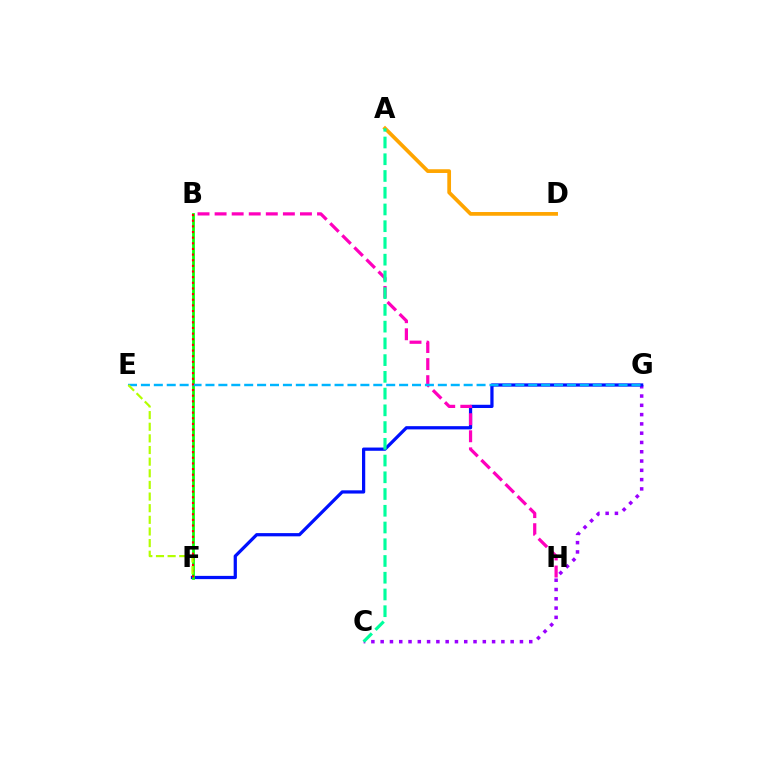{('C', 'G'): [{'color': '#9b00ff', 'line_style': 'dotted', 'thickness': 2.52}], ('A', 'D'): [{'color': '#ffa500', 'line_style': 'solid', 'thickness': 2.68}], ('F', 'G'): [{'color': '#0010ff', 'line_style': 'solid', 'thickness': 2.33}], ('B', 'H'): [{'color': '#ff00bd', 'line_style': 'dashed', 'thickness': 2.32}], ('A', 'C'): [{'color': '#00ff9d', 'line_style': 'dashed', 'thickness': 2.27}], ('B', 'F'): [{'color': '#08ff00', 'line_style': 'solid', 'thickness': 1.98}, {'color': '#ff0000', 'line_style': 'dotted', 'thickness': 1.53}], ('E', 'G'): [{'color': '#00b5ff', 'line_style': 'dashed', 'thickness': 1.75}], ('E', 'F'): [{'color': '#b3ff00', 'line_style': 'dashed', 'thickness': 1.58}]}